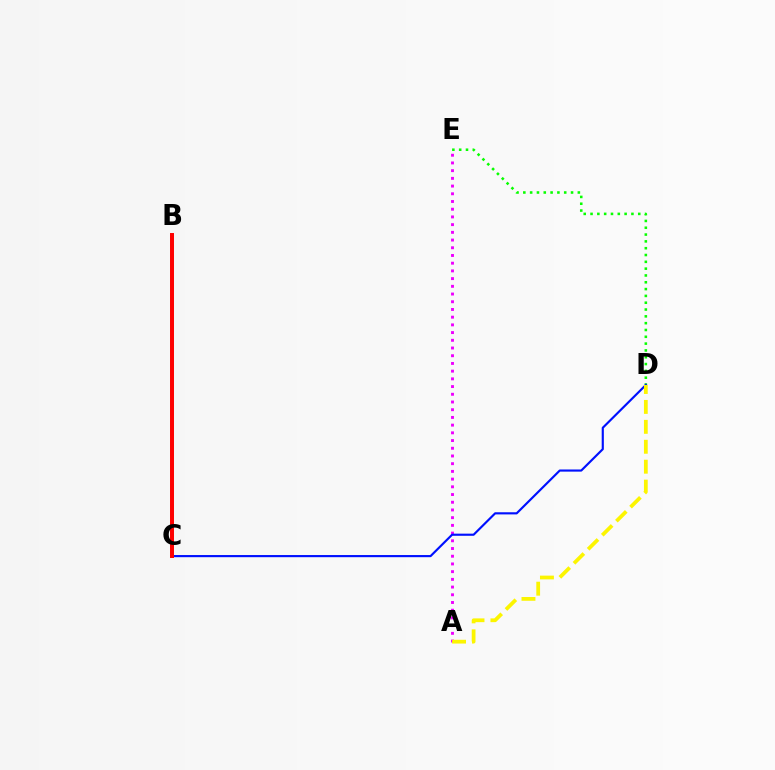{('A', 'E'): [{'color': '#ee00ff', 'line_style': 'dotted', 'thickness': 2.1}], ('D', 'E'): [{'color': '#08ff00', 'line_style': 'dotted', 'thickness': 1.85}], ('C', 'D'): [{'color': '#0010ff', 'line_style': 'solid', 'thickness': 1.55}], ('B', 'C'): [{'color': '#00fff6', 'line_style': 'dashed', 'thickness': 2.81}, {'color': '#ff0000', 'line_style': 'solid', 'thickness': 2.86}], ('A', 'D'): [{'color': '#fcf500', 'line_style': 'dashed', 'thickness': 2.71}]}